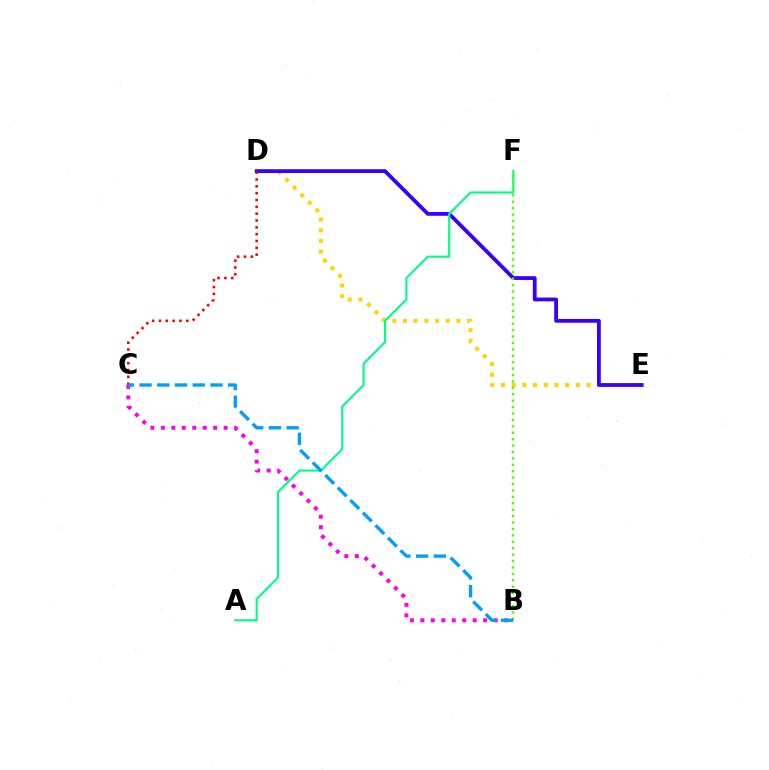{('B', 'C'): [{'color': '#ff00ed', 'line_style': 'dotted', 'thickness': 2.84}, {'color': '#009eff', 'line_style': 'dashed', 'thickness': 2.41}], ('D', 'E'): [{'color': '#ffd500', 'line_style': 'dotted', 'thickness': 2.9}, {'color': '#3700ff', 'line_style': 'solid', 'thickness': 2.74}], ('C', 'D'): [{'color': '#ff0000', 'line_style': 'dotted', 'thickness': 1.86}], ('A', 'F'): [{'color': '#00ff86', 'line_style': 'solid', 'thickness': 1.53}], ('B', 'F'): [{'color': '#4fff00', 'line_style': 'dotted', 'thickness': 1.74}]}